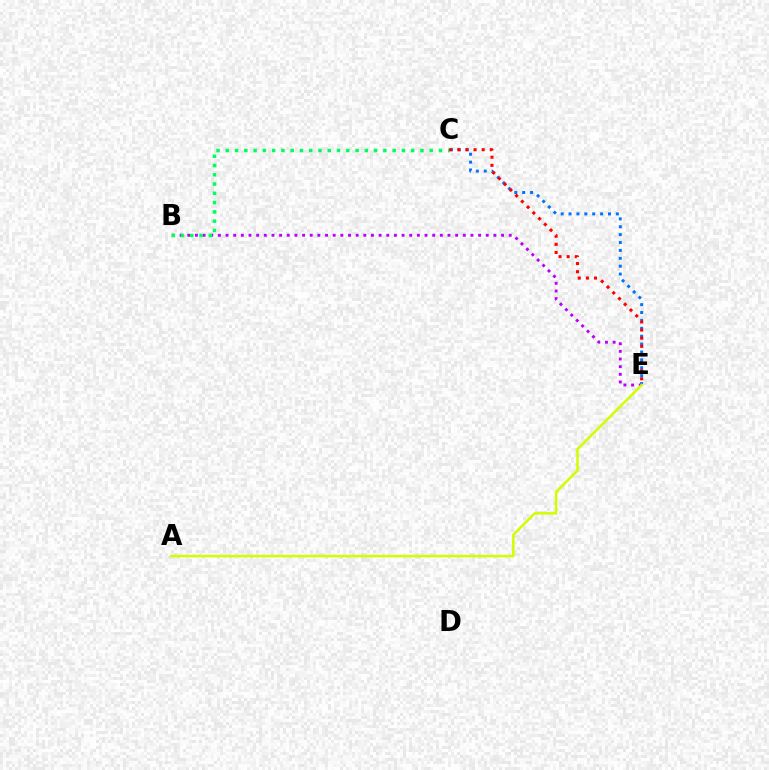{('C', 'E'): [{'color': '#0074ff', 'line_style': 'dotted', 'thickness': 2.14}, {'color': '#ff0000', 'line_style': 'dotted', 'thickness': 2.21}], ('B', 'E'): [{'color': '#b900ff', 'line_style': 'dotted', 'thickness': 2.08}], ('A', 'E'): [{'color': '#d1ff00', 'line_style': 'solid', 'thickness': 1.82}], ('B', 'C'): [{'color': '#00ff5c', 'line_style': 'dotted', 'thickness': 2.52}]}